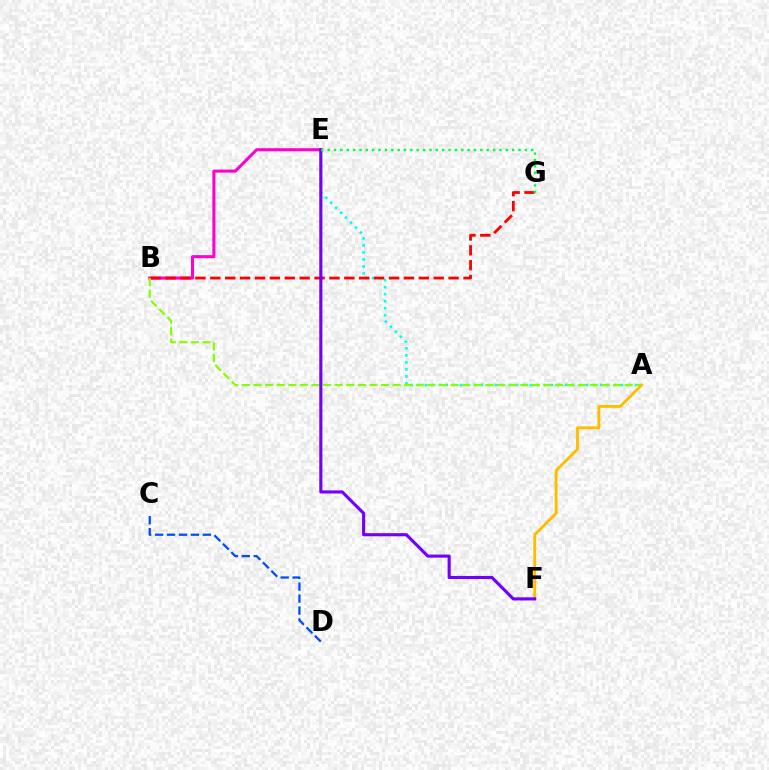{('A', 'E'): [{'color': '#00fff6', 'line_style': 'dotted', 'thickness': 1.9}], ('C', 'D'): [{'color': '#004bff', 'line_style': 'dashed', 'thickness': 1.62}], ('B', 'E'): [{'color': '#ff00cf', 'line_style': 'solid', 'thickness': 2.2}], ('B', 'G'): [{'color': '#ff0000', 'line_style': 'dashed', 'thickness': 2.02}], ('A', 'B'): [{'color': '#84ff00', 'line_style': 'dashed', 'thickness': 1.58}], ('A', 'F'): [{'color': '#ffbd00', 'line_style': 'solid', 'thickness': 2.07}], ('E', 'F'): [{'color': '#7200ff', 'line_style': 'solid', 'thickness': 2.24}], ('E', 'G'): [{'color': '#00ff39', 'line_style': 'dotted', 'thickness': 1.73}]}